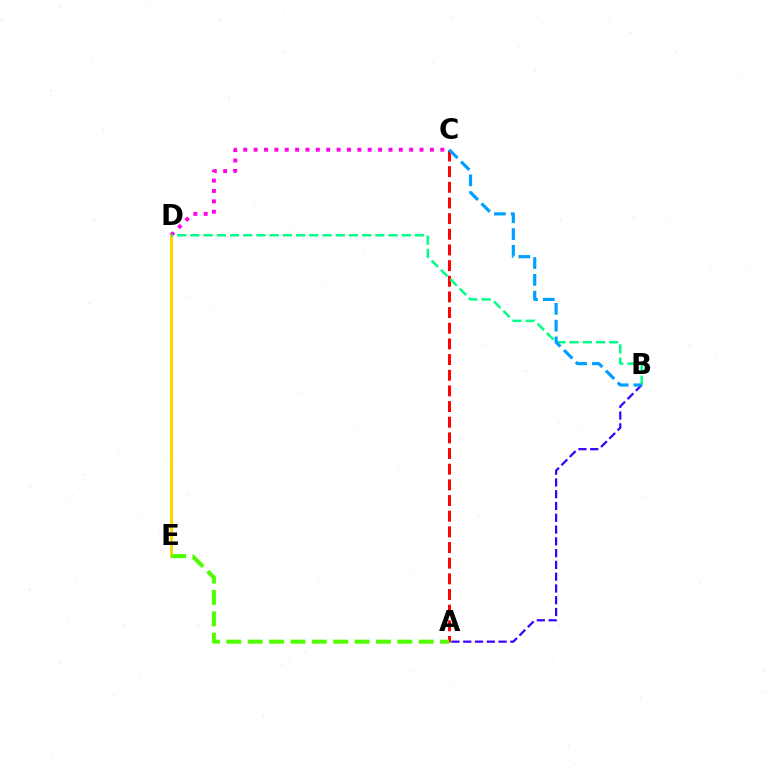{('A', 'C'): [{'color': '#ff0000', 'line_style': 'dashed', 'thickness': 2.13}], ('D', 'E'): [{'color': '#ffd500', 'line_style': 'solid', 'thickness': 2.18}], ('A', 'E'): [{'color': '#4fff00', 'line_style': 'dashed', 'thickness': 2.9}], ('C', 'D'): [{'color': '#ff00ed', 'line_style': 'dotted', 'thickness': 2.82}], ('B', 'D'): [{'color': '#00ff86', 'line_style': 'dashed', 'thickness': 1.8}], ('A', 'B'): [{'color': '#3700ff', 'line_style': 'dashed', 'thickness': 1.6}], ('B', 'C'): [{'color': '#009eff', 'line_style': 'dashed', 'thickness': 2.28}]}